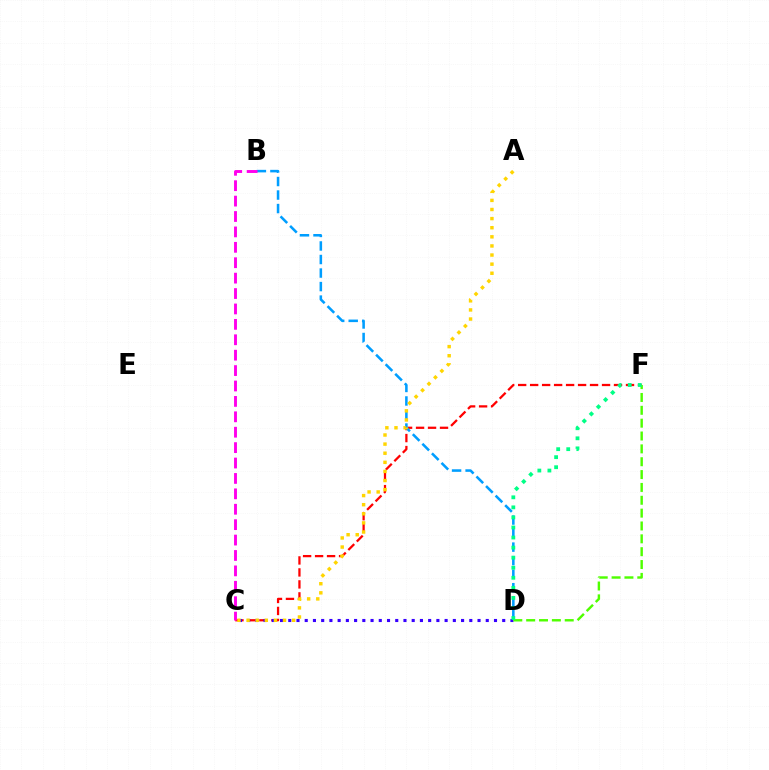{('C', 'F'): [{'color': '#ff0000', 'line_style': 'dashed', 'thickness': 1.63}], ('C', 'D'): [{'color': '#3700ff', 'line_style': 'dotted', 'thickness': 2.24}], ('B', 'D'): [{'color': '#009eff', 'line_style': 'dashed', 'thickness': 1.84}], ('B', 'C'): [{'color': '#ff00ed', 'line_style': 'dashed', 'thickness': 2.09}], ('A', 'C'): [{'color': '#ffd500', 'line_style': 'dotted', 'thickness': 2.47}], ('D', 'F'): [{'color': '#4fff00', 'line_style': 'dashed', 'thickness': 1.75}, {'color': '#00ff86', 'line_style': 'dotted', 'thickness': 2.73}]}